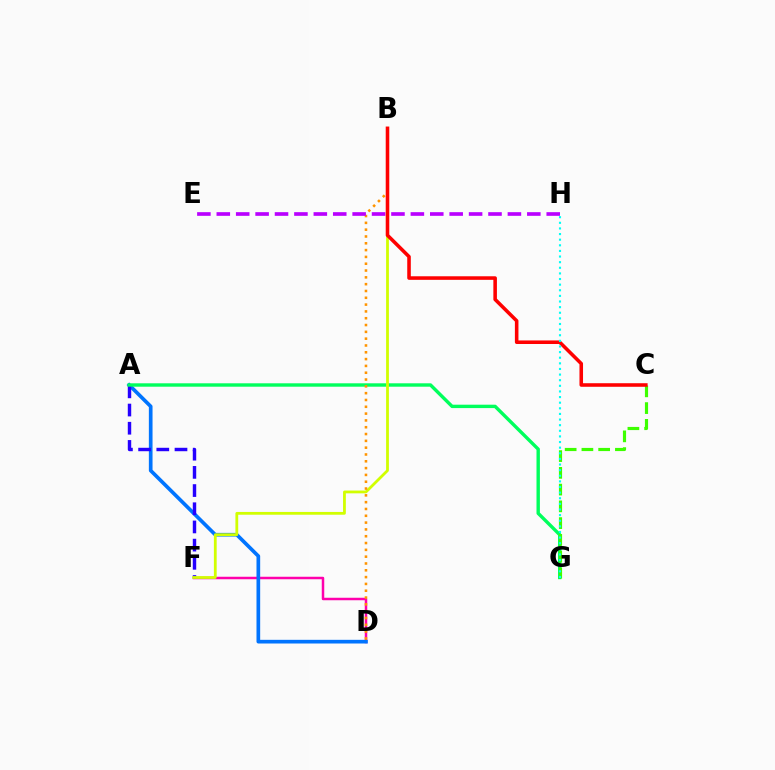{('D', 'F'): [{'color': '#ff00ac', 'line_style': 'solid', 'thickness': 1.8}], ('A', 'D'): [{'color': '#0074ff', 'line_style': 'solid', 'thickness': 2.65}], ('A', 'F'): [{'color': '#2500ff', 'line_style': 'dashed', 'thickness': 2.47}], ('A', 'G'): [{'color': '#00ff5c', 'line_style': 'solid', 'thickness': 2.45}], ('C', 'G'): [{'color': '#3dff00', 'line_style': 'dashed', 'thickness': 2.28}], ('B', 'F'): [{'color': '#d1ff00', 'line_style': 'solid', 'thickness': 2.01}], ('B', 'D'): [{'color': '#ff9400', 'line_style': 'dotted', 'thickness': 1.85}], ('E', 'H'): [{'color': '#b900ff', 'line_style': 'dashed', 'thickness': 2.64}], ('B', 'C'): [{'color': '#ff0000', 'line_style': 'solid', 'thickness': 2.56}], ('G', 'H'): [{'color': '#00fff6', 'line_style': 'dotted', 'thickness': 1.53}]}